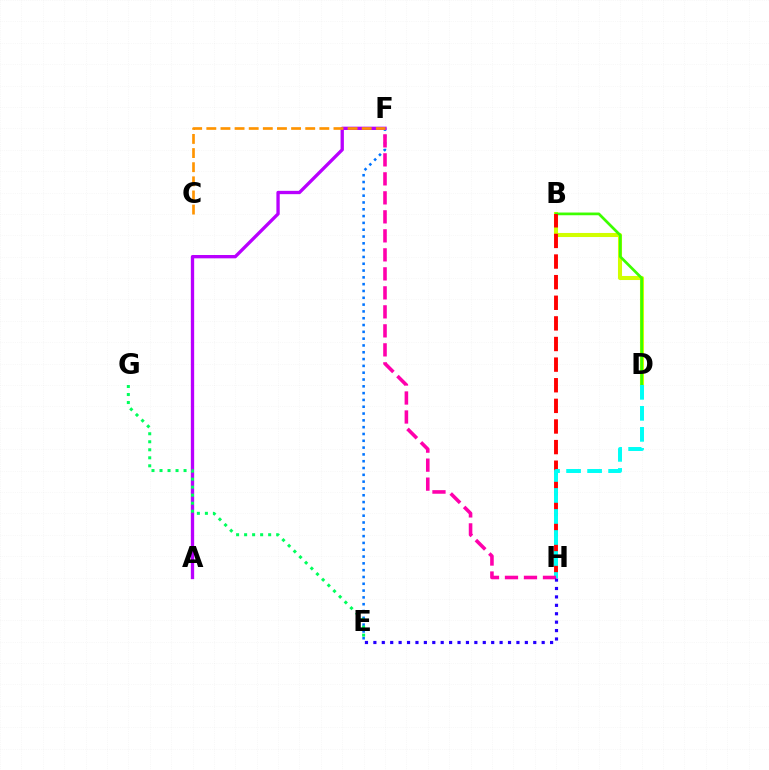{('E', 'F'): [{'color': '#0074ff', 'line_style': 'dotted', 'thickness': 1.85}], ('B', 'D'): [{'color': '#d1ff00', 'line_style': 'solid', 'thickness': 2.93}, {'color': '#3dff00', 'line_style': 'solid', 'thickness': 1.95}], ('A', 'F'): [{'color': '#b900ff', 'line_style': 'solid', 'thickness': 2.39}], ('C', 'F'): [{'color': '#ff9400', 'line_style': 'dashed', 'thickness': 1.92}], ('B', 'H'): [{'color': '#ff0000', 'line_style': 'dashed', 'thickness': 2.8}], ('D', 'H'): [{'color': '#00fff6', 'line_style': 'dashed', 'thickness': 2.85}], ('E', 'G'): [{'color': '#00ff5c', 'line_style': 'dotted', 'thickness': 2.18}], ('F', 'H'): [{'color': '#ff00ac', 'line_style': 'dashed', 'thickness': 2.58}], ('E', 'H'): [{'color': '#2500ff', 'line_style': 'dotted', 'thickness': 2.29}]}